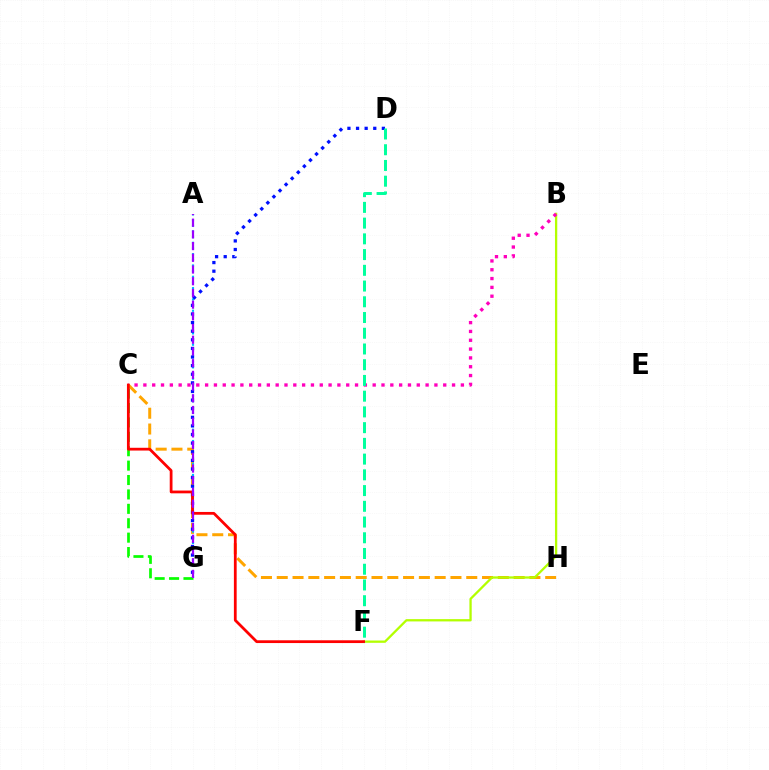{('C', 'H'): [{'color': '#ffa500', 'line_style': 'dashed', 'thickness': 2.15}], ('A', 'G'): [{'color': '#00b5ff', 'line_style': 'dotted', 'thickness': 1.54}, {'color': '#9b00ff', 'line_style': 'dashed', 'thickness': 1.59}], ('B', 'F'): [{'color': '#b3ff00', 'line_style': 'solid', 'thickness': 1.65}], ('D', 'G'): [{'color': '#0010ff', 'line_style': 'dotted', 'thickness': 2.34}], ('B', 'C'): [{'color': '#ff00bd', 'line_style': 'dotted', 'thickness': 2.4}], ('C', 'G'): [{'color': '#08ff00', 'line_style': 'dashed', 'thickness': 1.96}], ('C', 'F'): [{'color': '#ff0000', 'line_style': 'solid', 'thickness': 1.99}], ('D', 'F'): [{'color': '#00ff9d', 'line_style': 'dashed', 'thickness': 2.14}]}